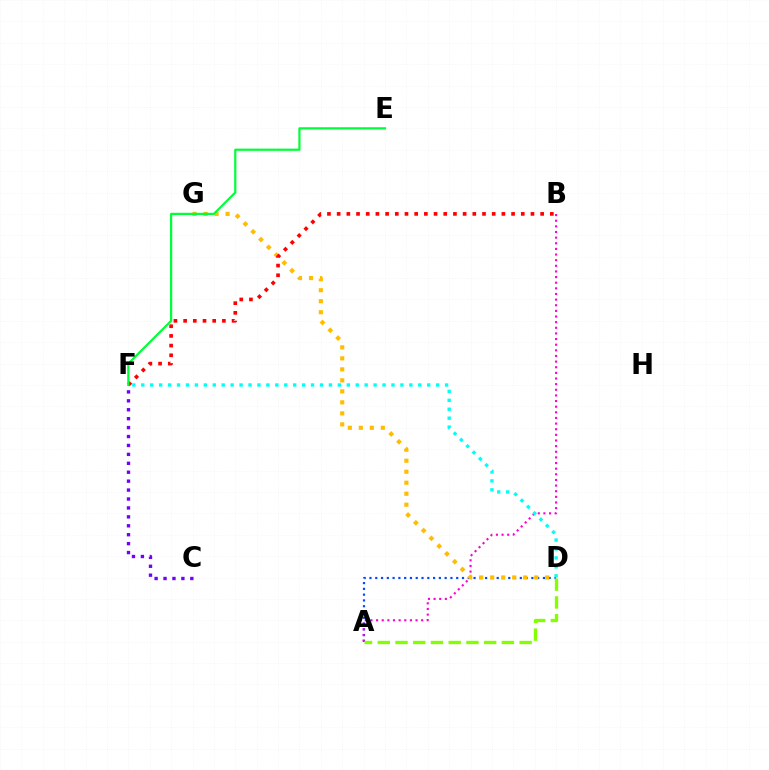{('A', 'D'): [{'color': '#004bff', 'line_style': 'dotted', 'thickness': 1.57}, {'color': '#84ff00', 'line_style': 'dashed', 'thickness': 2.41}], ('A', 'B'): [{'color': '#ff00cf', 'line_style': 'dotted', 'thickness': 1.53}], ('D', 'G'): [{'color': '#ffbd00', 'line_style': 'dotted', 'thickness': 2.99}], ('B', 'F'): [{'color': '#ff0000', 'line_style': 'dotted', 'thickness': 2.63}], ('C', 'F'): [{'color': '#7200ff', 'line_style': 'dotted', 'thickness': 2.43}], ('E', 'F'): [{'color': '#00ff39', 'line_style': 'solid', 'thickness': 1.6}], ('D', 'F'): [{'color': '#00fff6', 'line_style': 'dotted', 'thickness': 2.43}]}